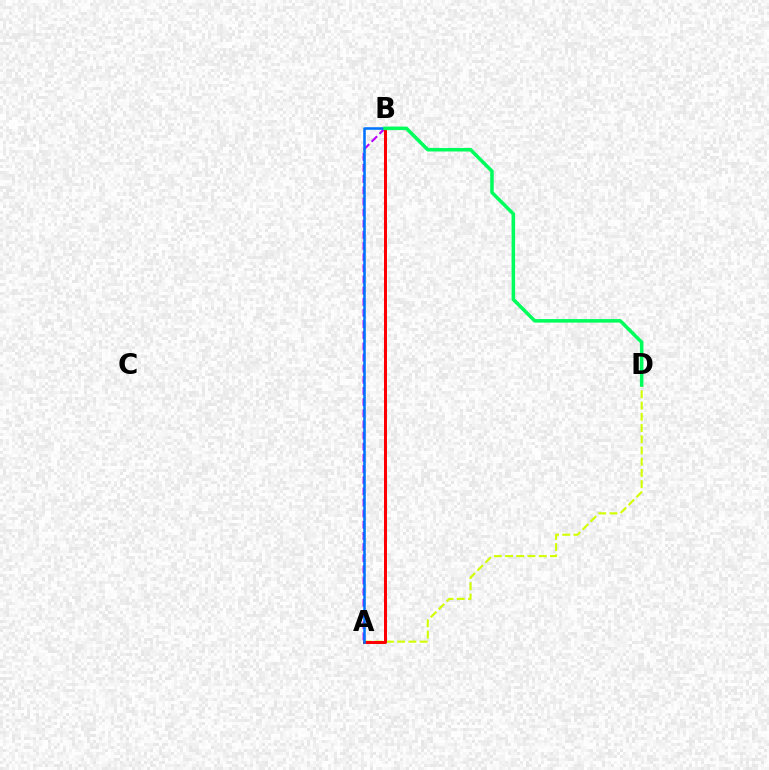{('A', 'D'): [{'color': '#d1ff00', 'line_style': 'dashed', 'thickness': 1.52}], ('A', 'B'): [{'color': '#b900ff', 'line_style': 'dashed', 'thickness': 1.51}, {'color': '#ff0000', 'line_style': 'solid', 'thickness': 2.15}, {'color': '#0074ff', 'line_style': 'solid', 'thickness': 1.85}], ('B', 'D'): [{'color': '#00ff5c', 'line_style': 'solid', 'thickness': 2.54}]}